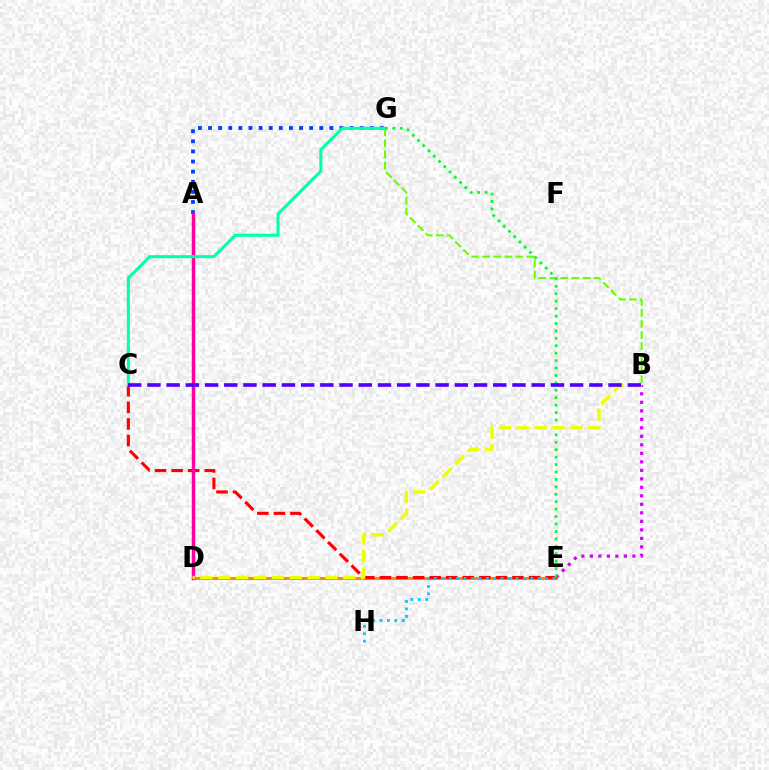{('D', 'E'): [{'color': '#ff8800', 'line_style': 'solid', 'thickness': 2.1}], ('C', 'E'): [{'color': '#ff0000', 'line_style': 'dashed', 'thickness': 2.25}], ('A', 'G'): [{'color': '#003fff', 'line_style': 'dotted', 'thickness': 2.75}], ('A', 'D'): [{'color': '#ff00a0', 'line_style': 'solid', 'thickness': 2.5}], ('B', 'E'): [{'color': '#d600ff', 'line_style': 'dotted', 'thickness': 2.31}], ('B', 'G'): [{'color': '#66ff00', 'line_style': 'dashed', 'thickness': 1.5}], ('C', 'G'): [{'color': '#00ffaf', 'line_style': 'solid', 'thickness': 2.2}], ('E', 'G'): [{'color': '#00ff27', 'line_style': 'dotted', 'thickness': 2.02}], ('B', 'D'): [{'color': '#eeff00', 'line_style': 'dashed', 'thickness': 2.43}], ('B', 'C'): [{'color': '#4f00ff', 'line_style': 'dashed', 'thickness': 2.61}], ('E', 'H'): [{'color': '#00c7ff', 'line_style': 'dotted', 'thickness': 2.01}]}